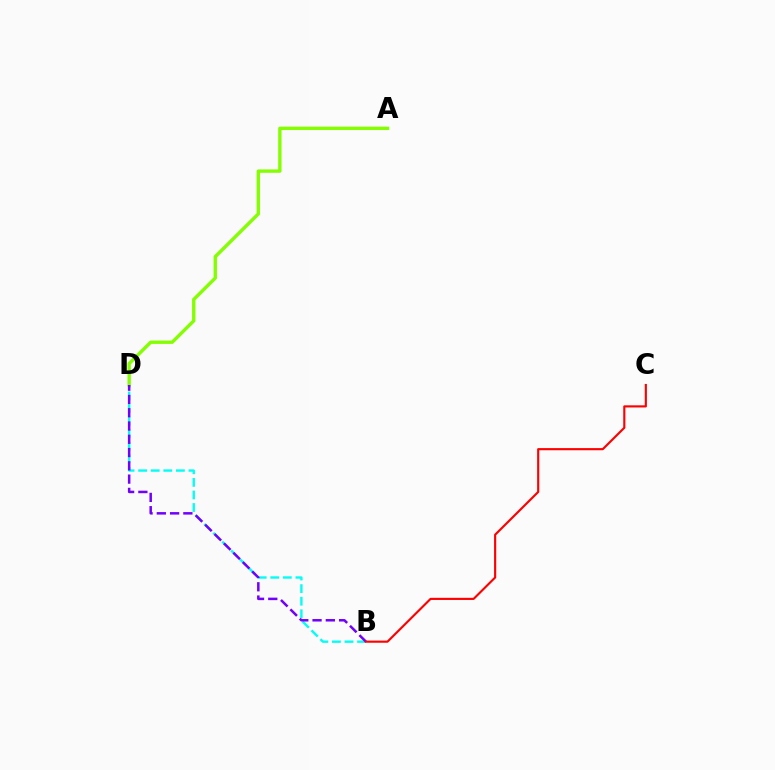{('B', 'D'): [{'color': '#00fff6', 'line_style': 'dashed', 'thickness': 1.71}, {'color': '#7200ff', 'line_style': 'dashed', 'thickness': 1.8}], ('A', 'D'): [{'color': '#84ff00', 'line_style': 'solid', 'thickness': 2.42}], ('B', 'C'): [{'color': '#ff0000', 'line_style': 'solid', 'thickness': 1.54}]}